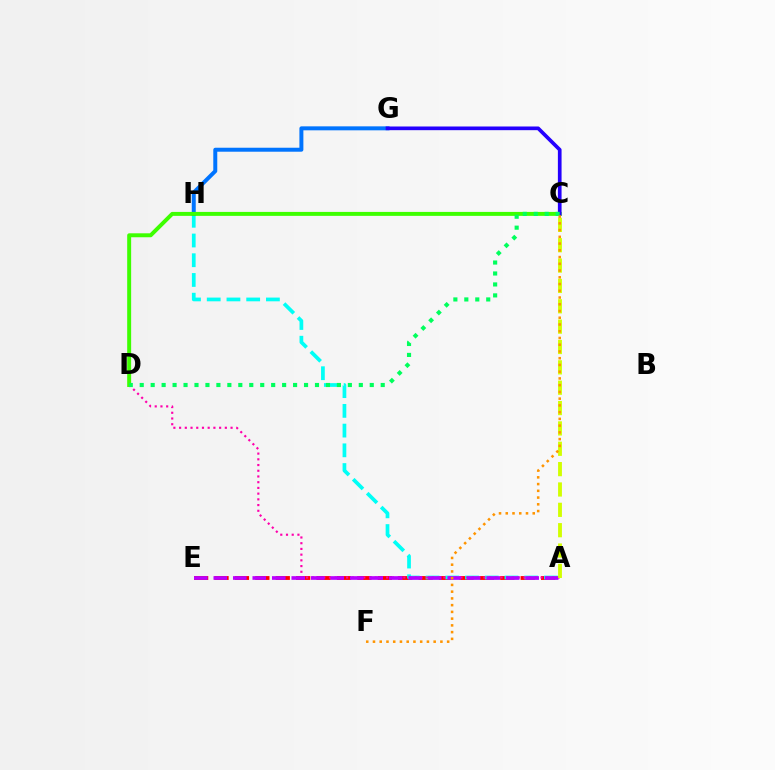{('A', 'E'): [{'color': '#ff0000', 'line_style': 'dashed', 'thickness': 2.77}, {'color': '#b900ff', 'line_style': 'dashed', 'thickness': 2.65}], ('A', 'H'): [{'color': '#00fff6', 'line_style': 'dashed', 'thickness': 2.68}], ('G', 'H'): [{'color': '#0074ff', 'line_style': 'solid', 'thickness': 2.86}], ('A', 'D'): [{'color': '#ff00ac', 'line_style': 'dotted', 'thickness': 1.55}], ('C', 'D'): [{'color': '#3dff00', 'line_style': 'solid', 'thickness': 2.84}, {'color': '#00ff5c', 'line_style': 'dotted', 'thickness': 2.98}], ('C', 'G'): [{'color': '#2500ff', 'line_style': 'solid', 'thickness': 2.65}], ('A', 'C'): [{'color': '#d1ff00', 'line_style': 'dashed', 'thickness': 2.77}], ('C', 'F'): [{'color': '#ff9400', 'line_style': 'dotted', 'thickness': 1.83}]}